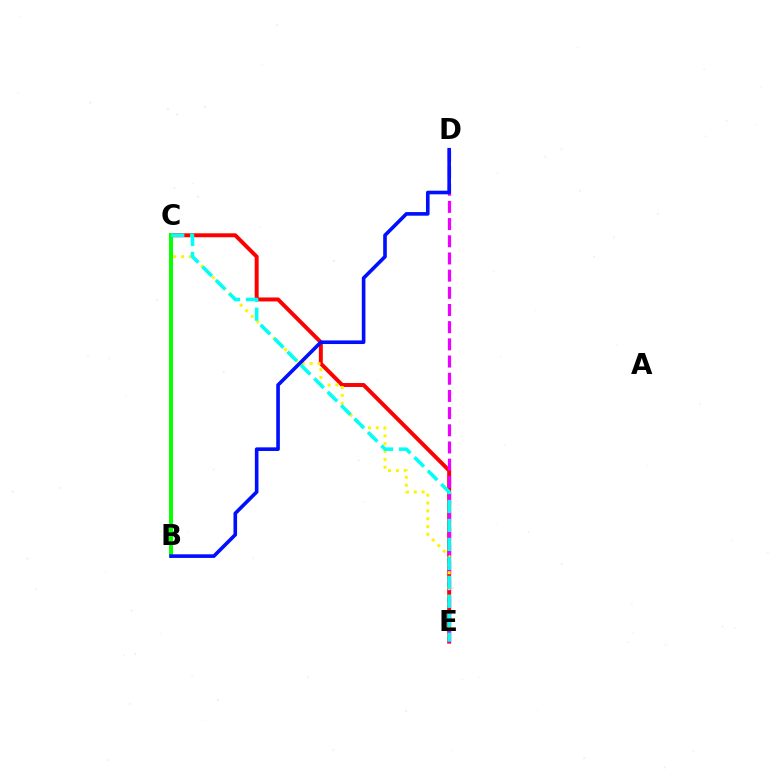{('C', 'E'): [{'color': '#ff0000', 'line_style': 'solid', 'thickness': 2.85}, {'color': '#fcf500', 'line_style': 'dotted', 'thickness': 2.13}, {'color': '#00fff6', 'line_style': 'dashed', 'thickness': 2.58}], ('D', 'E'): [{'color': '#ee00ff', 'line_style': 'dashed', 'thickness': 2.33}], ('B', 'C'): [{'color': '#08ff00', 'line_style': 'solid', 'thickness': 2.86}], ('B', 'D'): [{'color': '#0010ff', 'line_style': 'solid', 'thickness': 2.61}]}